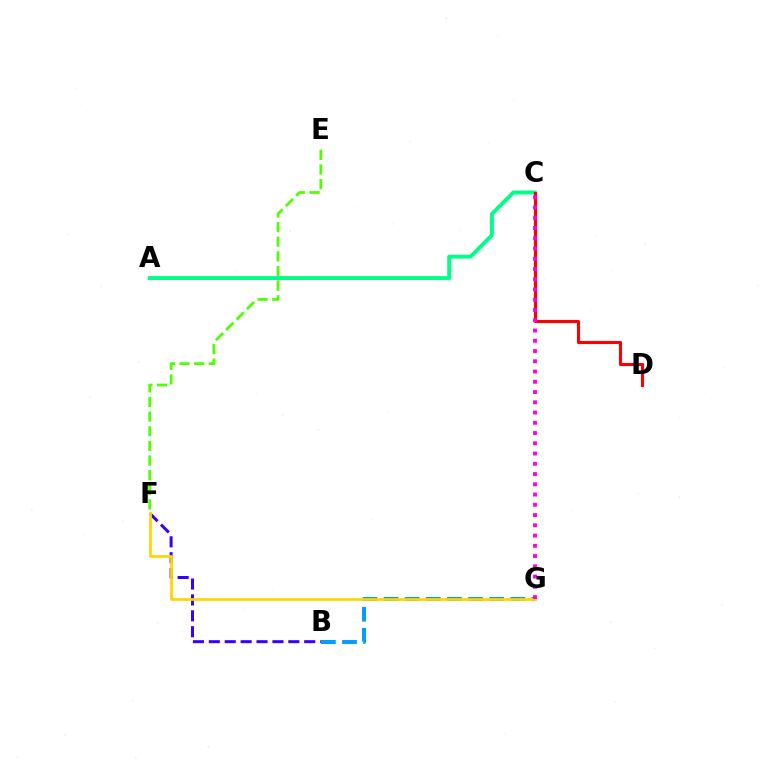{('B', 'F'): [{'color': '#3700ff', 'line_style': 'dashed', 'thickness': 2.16}], ('B', 'G'): [{'color': '#009eff', 'line_style': 'dashed', 'thickness': 2.87}], ('E', 'F'): [{'color': '#4fff00', 'line_style': 'dashed', 'thickness': 1.99}], ('A', 'C'): [{'color': '#00ff86', 'line_style': 'solid', 'thickness': 2.8}], ('F', 'G'): [{'color': '#ffd500', 'line_style': 'solid', 'thickness': 1.96}], ('C', 'D'): [{'color': '#ff0000', 'line_style': 'solid', 'thickness': 2.23}], ('C', 'G'): [{'color': '#ff00ed', 'line_style': 'dotted', 'thickness': 2.79}]}